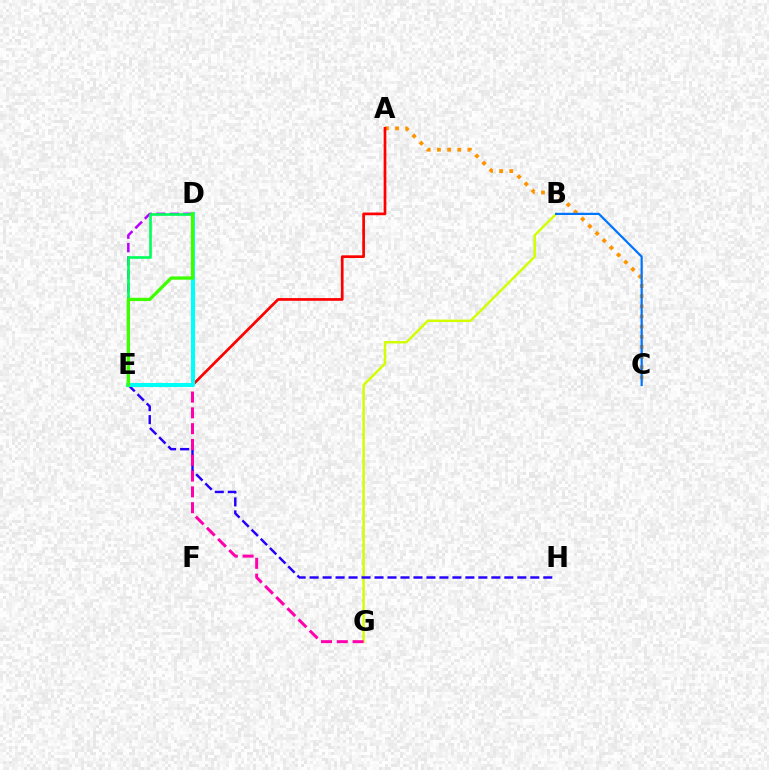{('A', 'C'): [{'color': '#ff9400', 'line_style': 'dotted', 'thickness': 2.76}], ('B', 'G'): [{'color': '#d1ff00', 'line_style': 'solid', 'thickness': 1.75}], ('B', 'C'): [{'color': '#0074ff', 'line_style': 'solid', 'thickness': 1.59}], ('D', 'E'): [{'color': '#b900ff', 'line_style': 'dashed', 'thickness': 1.83}, {'color': '#00ff5c', 'line_style': 'solid', 'thickness': 1.91}, {'color': '#00fff6', 'line_style': 'solid', 'thickness': 2.93}, {'color': '#3dff00', 'line_style': 'solid', 'thickness': 2.37}], ('A', 'E'): [{'color': '#ff0000', 'line_style': 'solid', 'thickness': 1.95}], ('E', 'H'): [{'color': '#2500ff', 'line_style': 'dashed', 'thickness': 1.76}], ('D', 'G'): [{'color': '#ff00ac', 'line_style': 'dashed', 'thickness': 2.15}]}